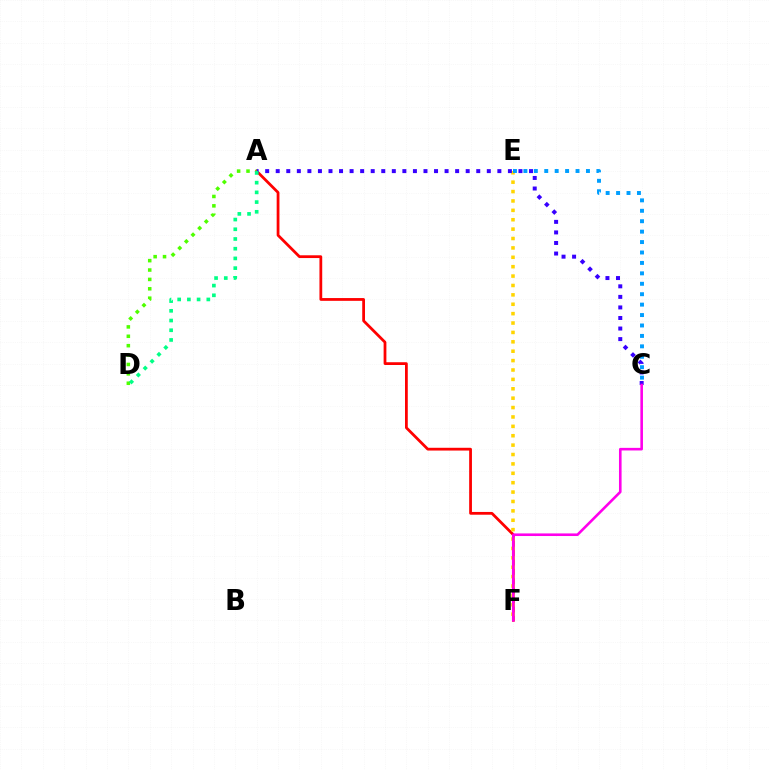{('A', 'F'): [{'color': '#ff0000', 'line_style': 'solid', 'thickness': 2.0}], ('E', 'F'): [{'color': '#ffd500', 'line_style': 'dotted', 'thickness': 2.55}], ('A', 'C'): [{'color': '#3700ff', 'line_style': 'dotted', 'thickness': 2.87}], ('C', 'F'): [{'color': '#ff00ed', 'line_style': 'solid', 'thickness': 1.88}], ('A', 'D'): [{'color': '#4fff00', 'line_style': 'dotted', 'thickness': 2.55}, {'color': '#00ff86', 'line_style': 'dotted', 'thickness': 2.64}], ('C', 'E'): [{'color': '#009eff', 'line_style': 'dotted', 'thickness': 2.83}]}